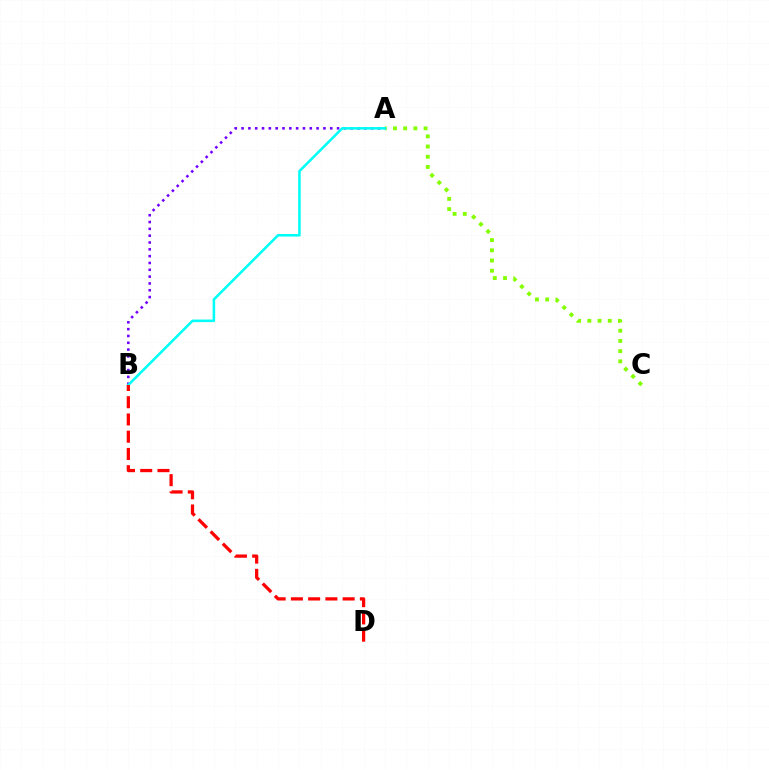{('A', 'B'): [{'color': '#7200ff', 'line_style': 'dotted', 'thickness': 1.85}, {'color': '#00fff6', 'line_style': 'solid', 'thickness': 1.84}], ('A', 'C'): [{'color': '#84ff00', 'line_style': 'dotted', 'thickness': 2.77}], ('B', 'D'): [{'color': '#ff0000', 'line_style': 'dashed', 'thickness': 2.34}]}